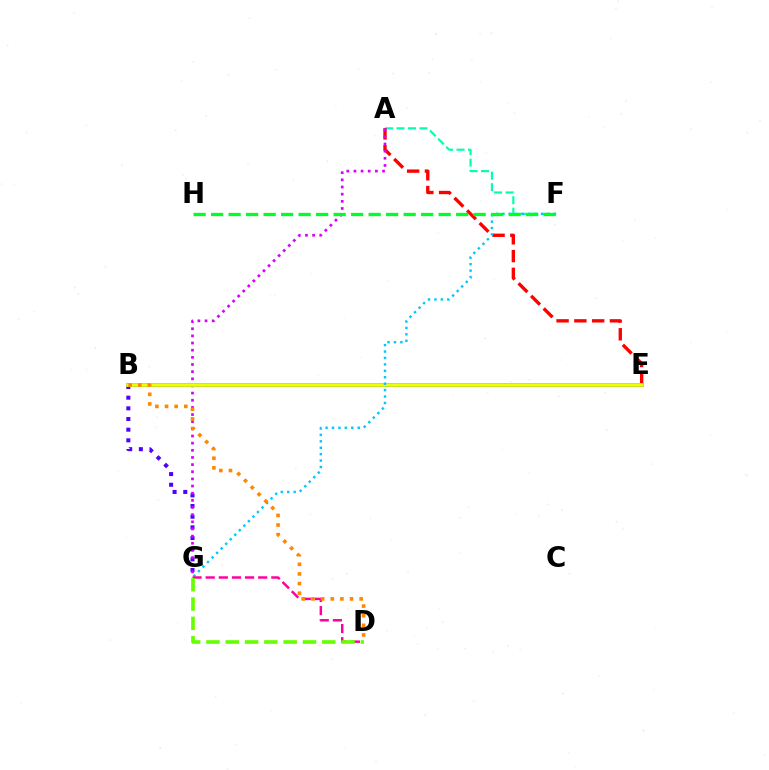{('B', 'G'): [{'color': '#4f00ff', 'line_style': 'dotted', 'thickness': 2.9}], ('A', 'F'): [{'color': '#00ffaf', 'line_style': 'dashed', 'thickness': 1.56}], ('A', 'E'): [{'color': '#ff0000', 'line_style': 'dashed', 'thickness': 2.42}], ('A', 'G'): [{'color': '#d600ff', 'line_style': 'dotted', 'thickness': 1.94}], ('B', 'E'): [{'color': '#003fff', 'line_style': 'solid', 'thickness': 2.78}, {'color': '#eeff00', 'line_style': 'solid', 'thickness': 2.65}], ('F', 'G'): [{'color': '#00c7ff', 'line_style': 'dotted', 'thickness': 1.75}], ('F', 'H'): [{'color': '#00ff27', 'line_style': 'dashed', 'thickness': 2.38}], ('D', 'G'): [{'color': '#ff00a0', 'line_style': 'dashed', 'thickness': 1.78}, {'color': '#66ff00', 'line_style': 'dashed', 'thickness': 2.62}], ('B', 'D'): [{'color': '#ff8800', 'line_style': 'dotted', 'thickness': 2.62}]}